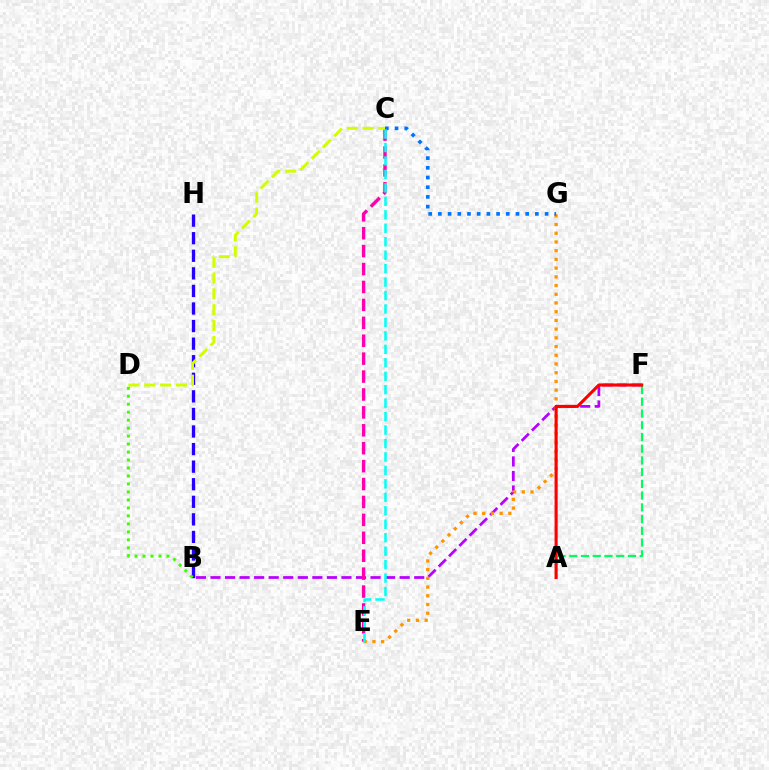{('B', 'F'): [{'color': '#b900ff', 'line_style': 'dashed', 'thickness': 1.98}], ('B', 'H'): [{'color': '#2500ff', 'line_style': 'dashed', 'thickness': 2.39}], ('E', 'G'): [{'color': '#ff9400', 'line_style': 'dotted', 'thickness': 2.37}], ('A', 'F'): [{'color': '#00ff5c', 'line_style': 'dashed', 'thickness': 1.59}, {'color': '#ff0000', 'line_style': 'solid', 'thickness': 2.23}], ('B', 'D'): [{'color': '#3dff00', 'line_style': 'dotted', 'thickness': 2.17}], ('C', 'E'): [{'color': '#ff00ac', 'line_style': 'dashed', 'thickness': 2.43}, {'color': '#00fff6', 'line_style': 'dashed', 'thickness': 1.83}], ('C', 'G'): [{'color': '#0074ff', 'line_style': 'dotted', 'thickness': 2.64}], ('C', 'D'): [{'color': '#d1ff00', 'line_style': 'dashed', 'thickness': 2.15}]}